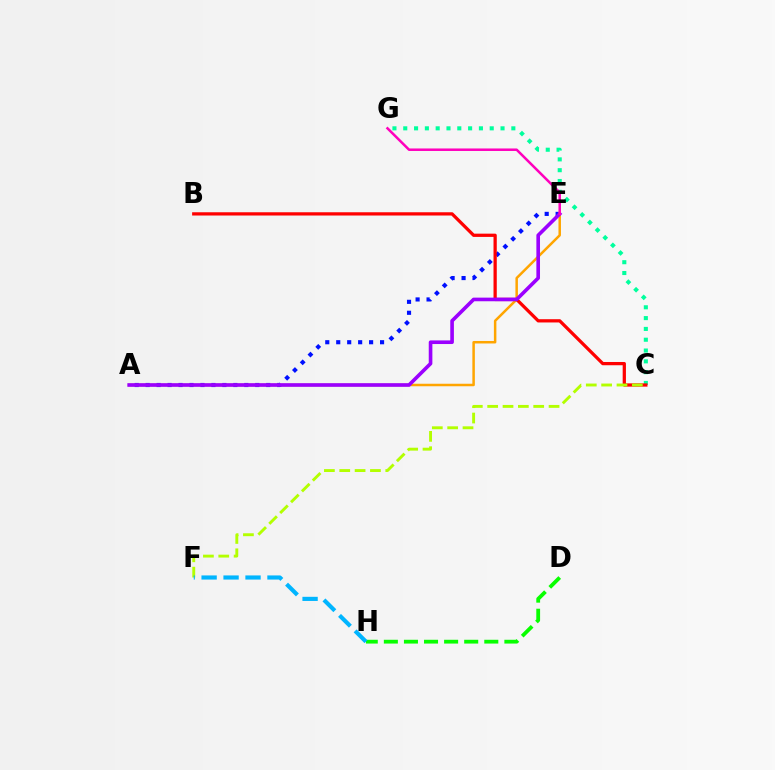{('A', 'E'): [{'color': '#0010ff', 'line_style': 'dotted', 'thickness': 2.98}, {'color': '#ffa500', 'line_style': 'solid', 'thickness': 1.8}, {'color': '#9b00ff', 'line_style': 'solid', 'thickness': 2.61}], ('C', 'G'): [{'color': '#00ff9d', 'line_style': 'dotted', 'thickness': 2.94}], ('B', 'C'): [{'color': '#ff0000', 'line_style': 'solid', 'thickness': 2.34}], ('D', 'H'): [{'color': '#08ff00', 'line_style': 'dashed', 'thickness': 2.73}], ('C', 'F'): [{'color': '#b3ff00', 'line_style': 'dashed', 'thickness': 2.08}], ('F', 'H'): [{'color': '#00b5ff', 'line_style': 'dashed', 'thickness': 2.98}], ('E', 'G'): [{'color': '#ff00bd', 'line_style': 'solid', 'thickness': 1.81}]}